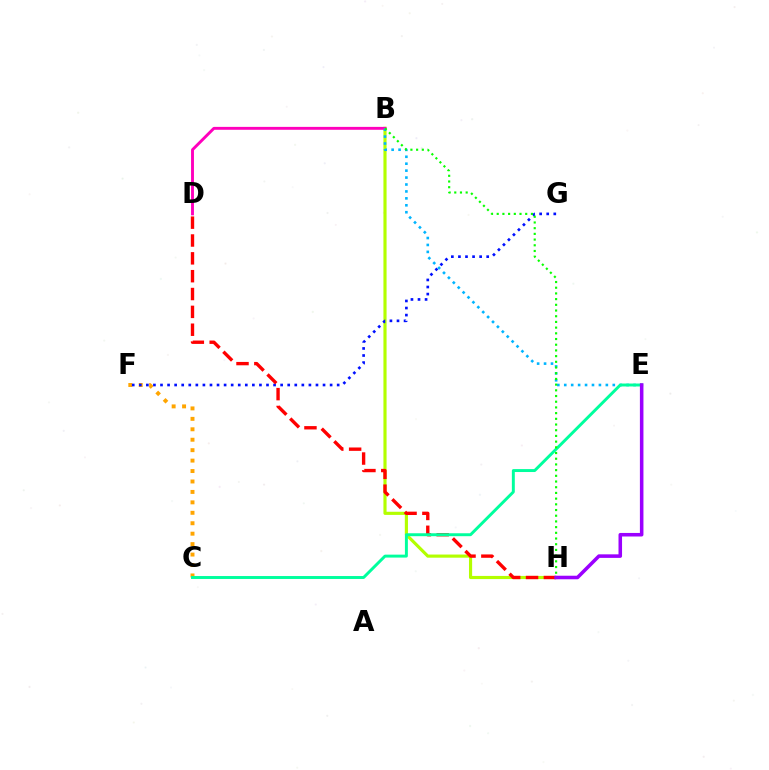{('B', 'H'): [{'color': '#b3ff00', 'line_style': 'solid', 'thickness': 2.26}, {'color': '#08ff00', 'line_style': 'dotted', 'thickness': 1.55}], ('C', 'F'): [{'color': '#ffa500', 'line_style': 'dotted', 'thickness': 2.84}], ('B', 'D'): [{'color': '#ff00bd', 'line_style': 'solid', 'thickness': 2.09}], ('F', 'G'): [{'color': '#0010ff', 'line_style': 'dotted', 'thickness': 1.92}], ('B', 'E'): [{'color': '#00b5ff', 'line_style': 'dotted', 'thickness': 1.88}], ('D', 'H'): [{'color': '#ff0000', 'line_style': 'dashed', 'thickness': 2.42}], ('C', 'E'): [{'color': '#00ff9d', 'line_style': 'solid', 'thickness': 2.12}], ('E', 'H'): [{'color': '#9b00ff', 'line_style': 'solid', 'thickness': 2.55}]}